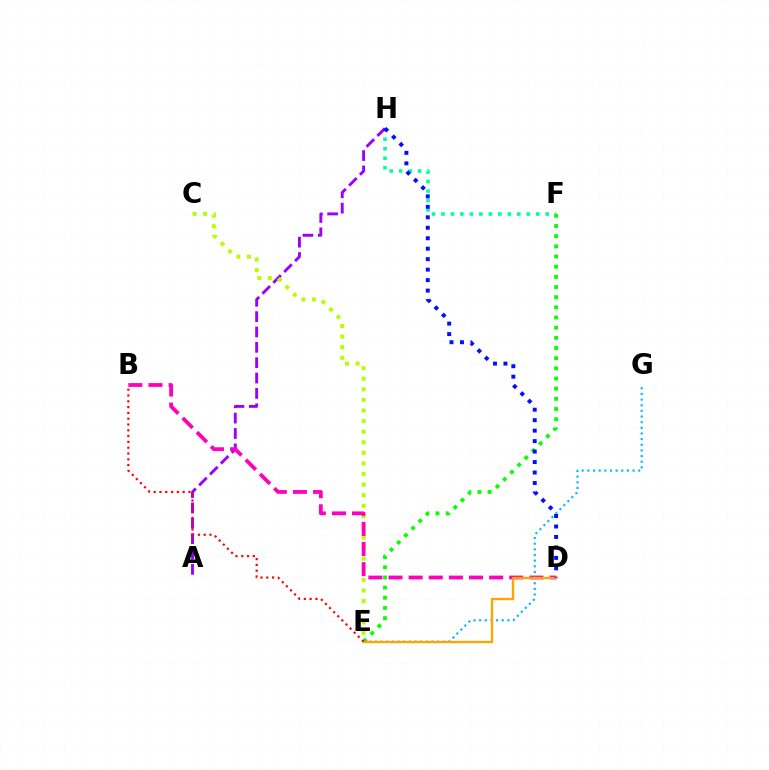{('F', 'H'): [{'color': '#00ff9d', 'line_style': 'dotted', 'thickness': 2.58}], ('A', 'H'): [{'color': '#9b00ff', 'line_style': 'dashed', 'thickness': 2.09}], ('C', 'E'): [{'color': '#b3ff00', 'line_style': 'dotted', 'thickness': 2.88}], ('B', 'D'): [{'color': '#ff00bd', 'line_style': 'dashed', 'thickness': 2.73}], ('E', 'F'): [{'color': '#08ff00', 'line_style': 'dotted', 'thickness': 2.76}], ('E', 'G'): [{'color': '#00b5ff', 'line_style': 'dotted', 'thickness': 1.54}], ('D', 'E'): [{'color': '#ffa500', 'line_style': 'solid', 'thickness': 1.7}], ('D', 'H'): [{'color': '#0010ff', 'line_style': 'dotted', 'thickness': 2.84}], ('B', 'E'): [{'color': '#ff0000', 'line_style': 'dotted', 'thickness': 1.58}]}